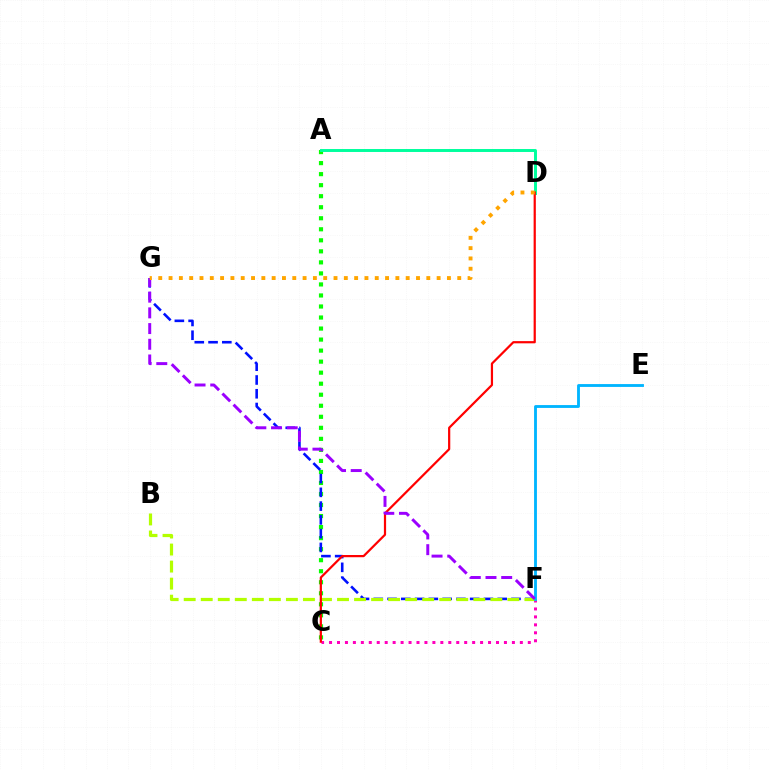{('A', 'C'): [{'color': '#08ff00', 'line_style': 'dotted', 'thickness': 3.0}], ('F', 'G'): [{'color': '#0010ff', 'line_style': 'dashed', 'thickness': 1.87}, {'color': '#9b00ff', 'line_style': 'dashed', 'thickness': 2.13}], ('C', 'F'): [{'color': '#ff00bd', 'line_style': 'dotted', 'thickness': 2.16}], ('B', 'F'): [{'color': '#b3ff00', 'line_style': 'dashed', 'thickness': 2.31}], ('E', 'F'): [{'color': '#00b5ff', 'line_style': 'solid', 'thickness': 2.05}], ('A', 'D'): [{'color': '#00ff9d', 'line_style': 'solid', 'thickness': 2.13}], ('C', 'D'): [{'color': '#ff0000', 'line_style': 'solid', 'thickness': 1.59}], ('D', 'G'): [{'color': '#ffa500', 'line_style': 'dotted', 'thickness': 2.8}]}